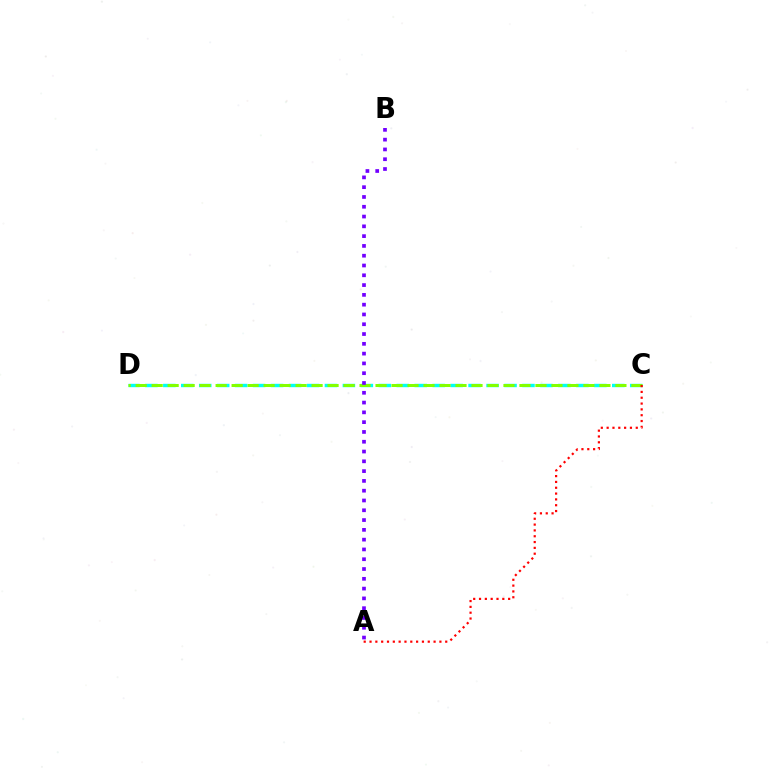{('C', 'D'): [{'color': '#00fff6', 'line_style': 'dashed', 'thickness': 2.44}, {'color': '#84ff00', 'line_style': 'dashed', 'thickness': 2.17}], ('A', 'C'): [{'color': '#ff0000', 'line_style': 'dotted', 'thickness': 1.58}], ('A', 'B'): [{'color': '#7200ff', 'line_style': 'dotted', 'thickness': 2.66}]}